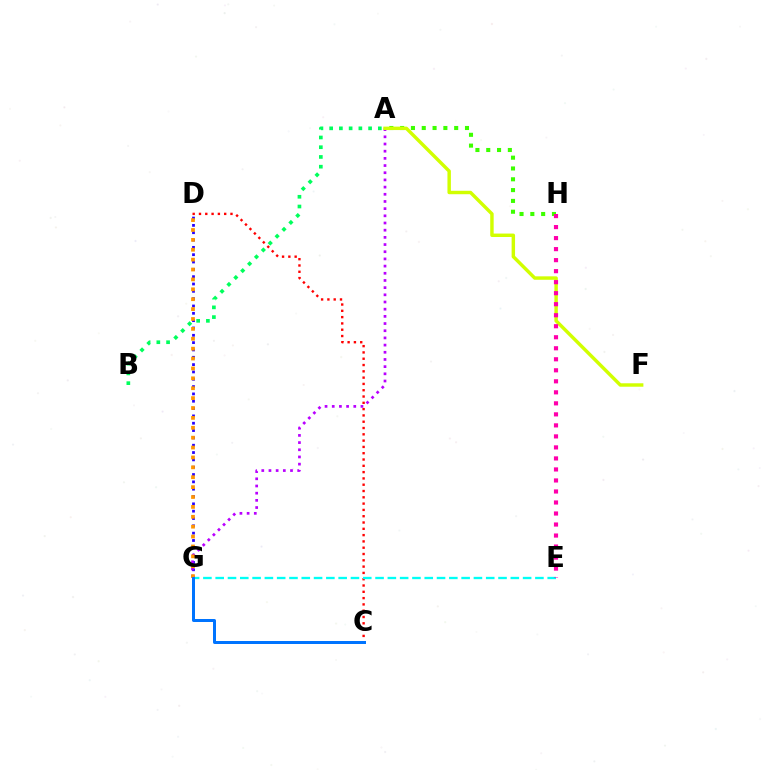{('A', 'H'): [{'color': '#3dff00', 'line_style': 'dotted', 'thickness': 2.94}], ('C', 'D'): [{'color': '#ff0000', 'line_style': 'dotted', 'thickness': 1.71}], ('D', 'G'): [{'color': '#2500ff', 'line_style': 'dotted', 'thickness': 1.99}, {'color': '#ff9400', 'line_style': 'dotted', 'thickness': 2.69}], ('A', 'G'): [{'color': '#b900ff', 'line_style': 'dotted', 'thickness': 1.95}], ('E', 'G'): [{'color': '#00fff6', 'line_style': 'dashed', 'thickness': 1.67}], ('A', 'F'): [{'color': '#d1ff00', 'line_style': 'solid', 'thickness': 2.48}], ('C', 'G'): [{'color': '#0074ff', 'line_style': 'solid', 'thickness': 2.15}], ('E', 'H'): [{'color': '#ff00ac', 'line_style': 'dotted', 'thickness': 2.99}], ('A', 'B'): [{'color': '#00ff5c', 'line_style': 'dotted', 'thickness': 2.65}]}